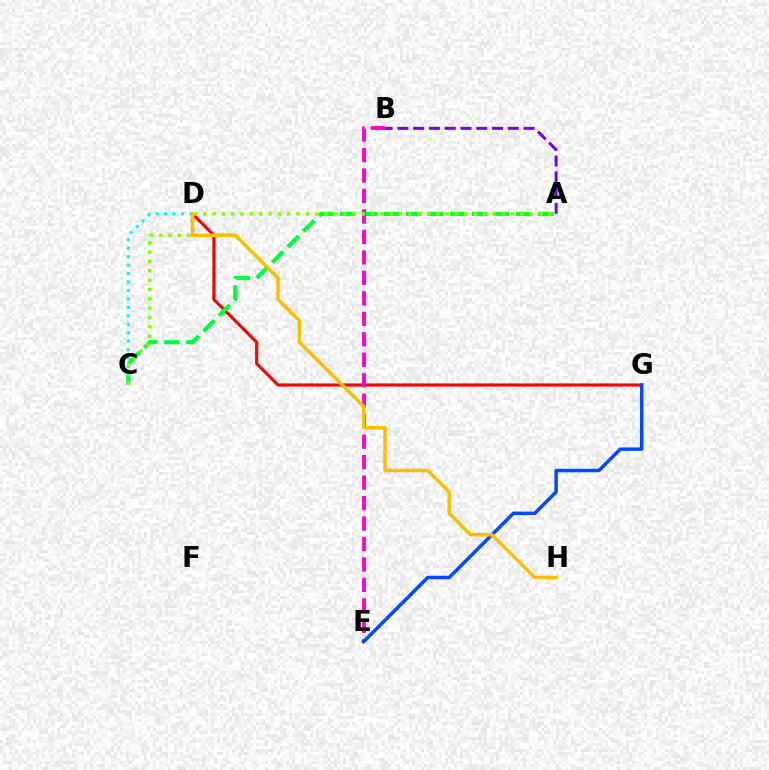{('A', 'B'): [{'color': '#7200ff', 'line_style': 'dashed', 'thickness': 2.14}], ('D', 'G'): [{'color': '#ff0000', 'line_style': 'solid', 'thickness': 2.25}], ('A', 'C'): [{'color': '#00ff39', 'line_style': 'dashed', 'thickness': 2.99}, {'color': '#84ff00', 'line_style': 'dotted', 'thickness': 2.53}], ('B', 'E'): [{'color': '#ff00cf', 'line_style': 'dashed', 'thickness': 2.78}], ('C', 'D'): [{'color': '#00fff6', 'line_style': 'dotted', 'thickness': 2.29}], ('E', 'G'): [{'color': '#004bff', 'line_style': 'solid', 'thickness': 2.51}], ('D', 'H'): [{'color': '#ffbd00', 'line_style': 'solid', 'thickness': 2.5}]}